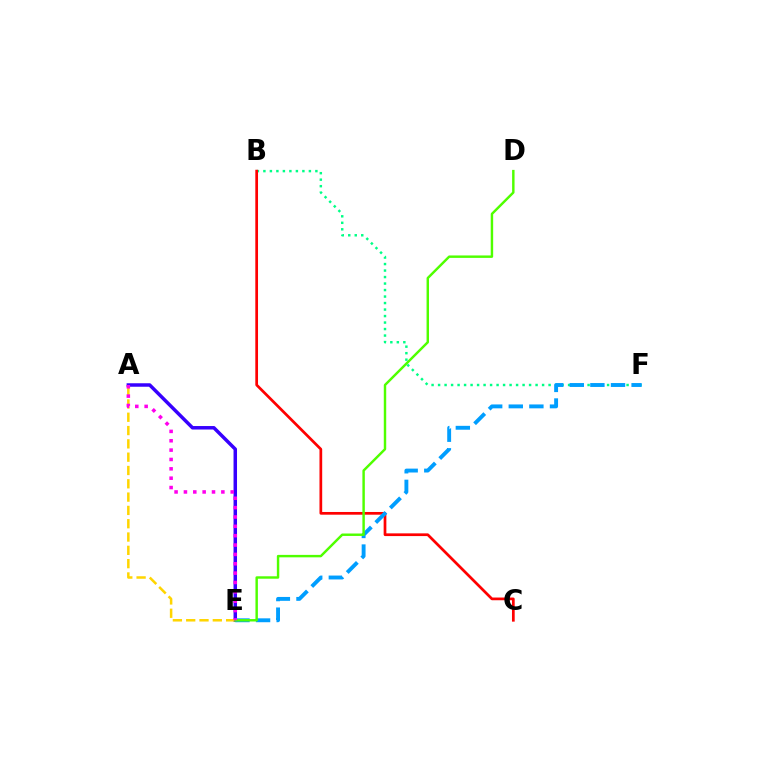{('A', 'E'): [{'color': '#3700ff', 'line_style': 'solid', 'thickness': 2.51}, {'color': '#ffd500', 'line_style': 'dashed', 'thickness': 1.81}, {'color': '#ff00ed', 'line_style': 'dotted', 'thickness': 2.54}], ('B', 'F'): [{'color': '#00ff86', 'line_style': 'dotted', 'thickness': 1.77}], ('B', 'C'): [{'color': '#ff0000', 'line_style': 'solid', 'thickness': 1.96}], ('E', 'F'): [{'color': '#009eff', 'line_style': 'dashed', 'thickness': 2.8}], ('D', 'E'): [{'color': '#4fff00', 'line_style': 'solid', 'thickness': 1.76}]}